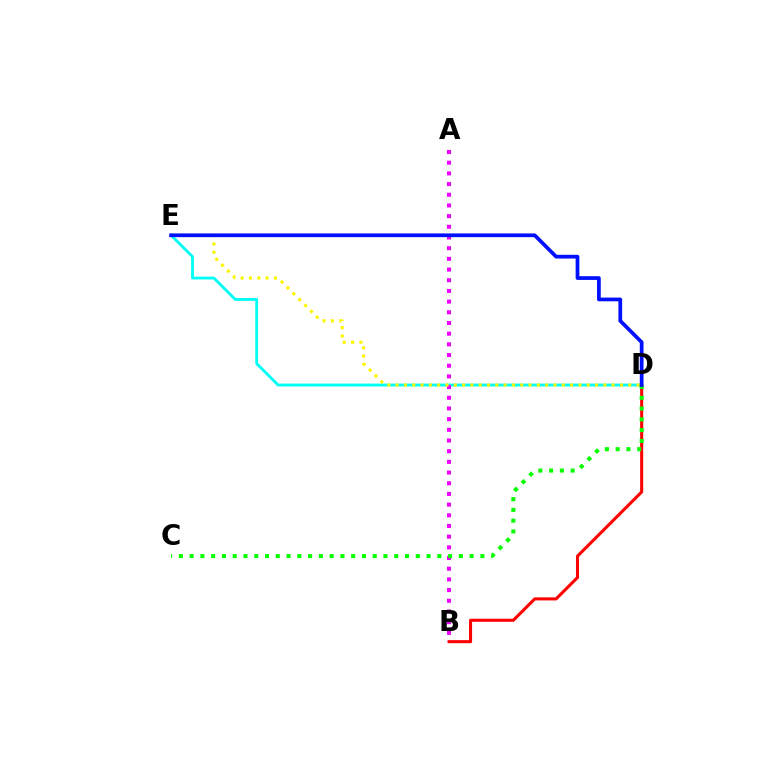{('D', 'E'): [{'color': '#00fff6', 'line_style': 'solid', 'thickness': 2.04}, {'color': '#fcf500', 'line_style': 'dotted', 'thickness': 2.26}, {'color': '#0010ff', 'line_style': 'solid', 'thickness': 2.69}], ('A', 'B'): [{'color': '#ee00ff', 'line_style': 'dotted', 'thickness': 2.9}], ('B', 'D'): [{'color': '#ff0000', 'line_style': 'solid', 'thickness': 2.2}], ('C', 'D'): [{'color': '#08ff00', 'line_style': 'dotted', 'thickness': 2.93}]}